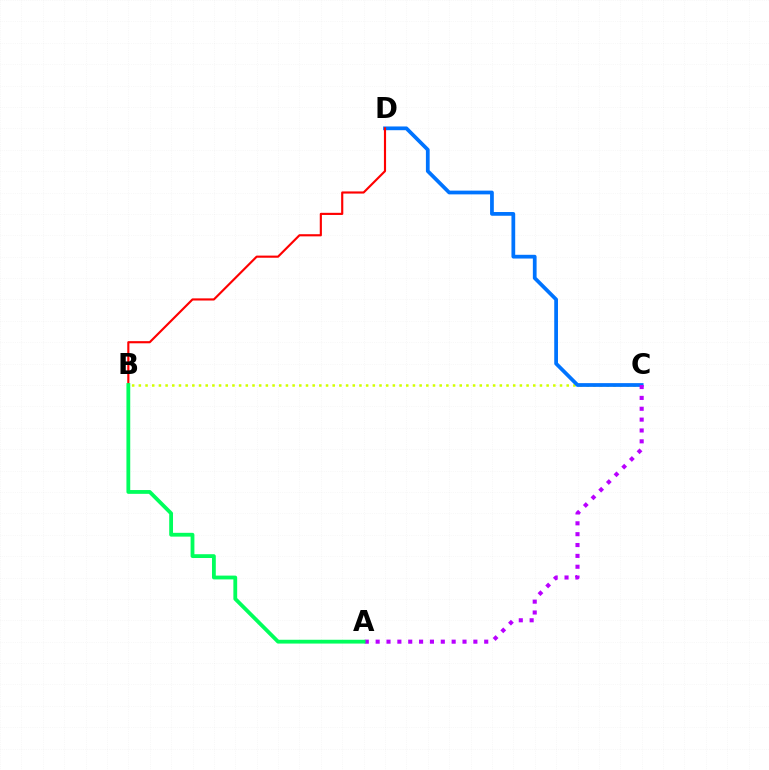{('B', 'C'): [{'color': '#d1ff00', 'line_style': 'dotted', 'thickness': 1.82}], ('C', 'D'): [{'color': '#0074ff', 'line_style': 'solid', 'thickness': 2.69}], ('B', 'D'): [{'color': '#ff0000', 'line_style': 'solid', 'thickness': 1.55}], ('A', 'C'): [{'color': '#b900ff', 'line_style': 'dotted', 'thickness': 2.95}], ('A', 'B'): [{'color': '#00ff5c', 'line_style': 'solid', 'thickness': 2.74}]}